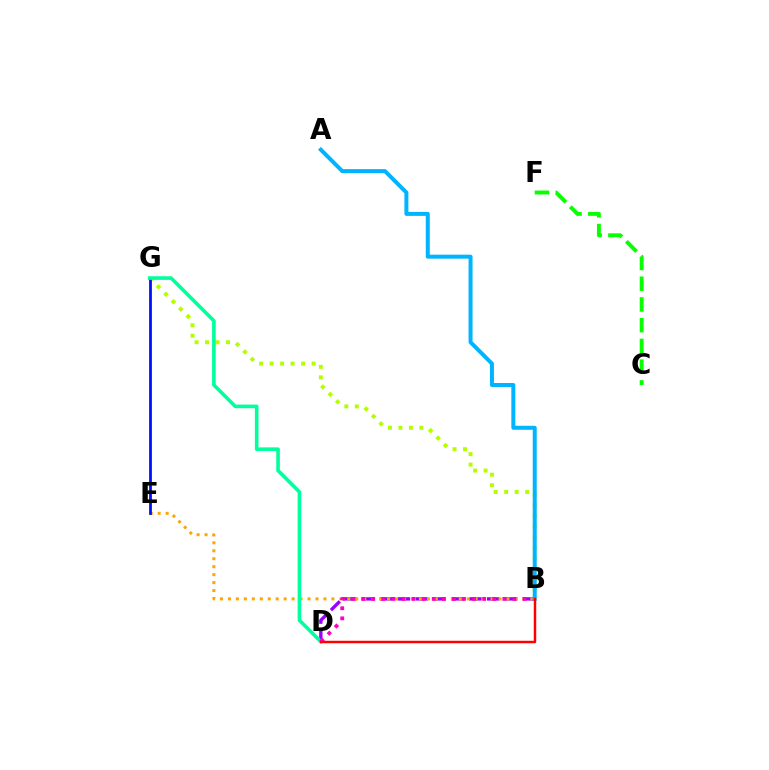{('B', 'D'): [{'color': '#9b00ff', 'line_style': 'dashed', 'thickness': 2.43}, {'color': '#ff00bd', 'line_style': 'dotted', 'thickness': 2.74}, {'color': '#ff0000', 'line_style': 'solid', 'thickness': 1.77}], ('B', 'E'): [{'color': '#ffa500', 'line_style': 'dotted', 'thickness': 2.16}], ('B', 'G'): [{'color': '#b3ff00', 'line_style': 'dotted', 'thickness': 2.85}], ('E', 'G'): [{'color': '#0010ff', 'line_style': 'solid', 'thickness': 1.99}], ('D', 'G'): [{'color': '#00ff9d', 'line_style': 'solid', 'thickness': 2.6}], ('C', 'F'): [{'color': '#08ff00', 'line_style': 'dashed', 'thickness': 2.82}], ('A', 'B'): [{'color': '#00b5ff', 'line_style': 'solid', 'thickness': 2.87}]}